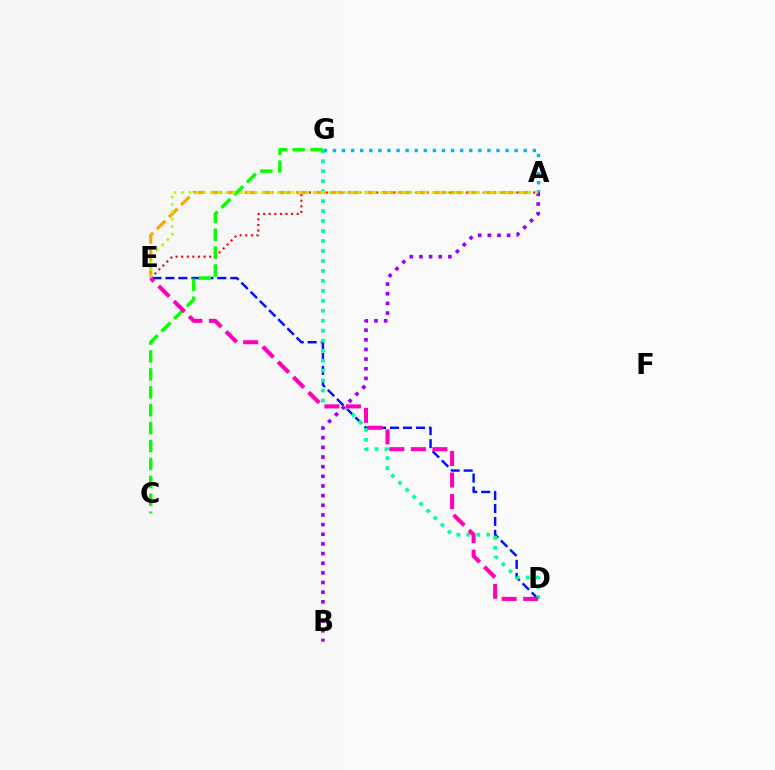{('A', 'E'): [{'color': '#ff0000', 'line_style': 'dotted', 'thickness': 1.52}, {'color': '#ffa500', 'line_style': 'dashed', 'thickness': 2.33}, {'color': '#b3ff00', 'line_style': 'dotted', 'thickness': 2.0}], ('D', 'E'): [{'color': '#0010ff', 'line_style': 'dashed', 'thickness': 1.76}, {'color': '#ff00bd', 'line_style': 'dashed', 'thickness': 2.93}], ('D', 'G'): [{'color': '#00ff9d', 'line_style': 'dotted', 'thickness': 2.71}], ('C', 'G'): [{'color': '#08ff00', 'line_style': 'dashed', 'thickness': 2.43}], ('A', 'G'): [{'color': '#00b5ff', 'line_style': 'dotted', 'thickness': 2.47}], ('A', 'B'): [{'color': '#9b00ff', 'line_style': 'dotted', 'thickness': 2.62}]}